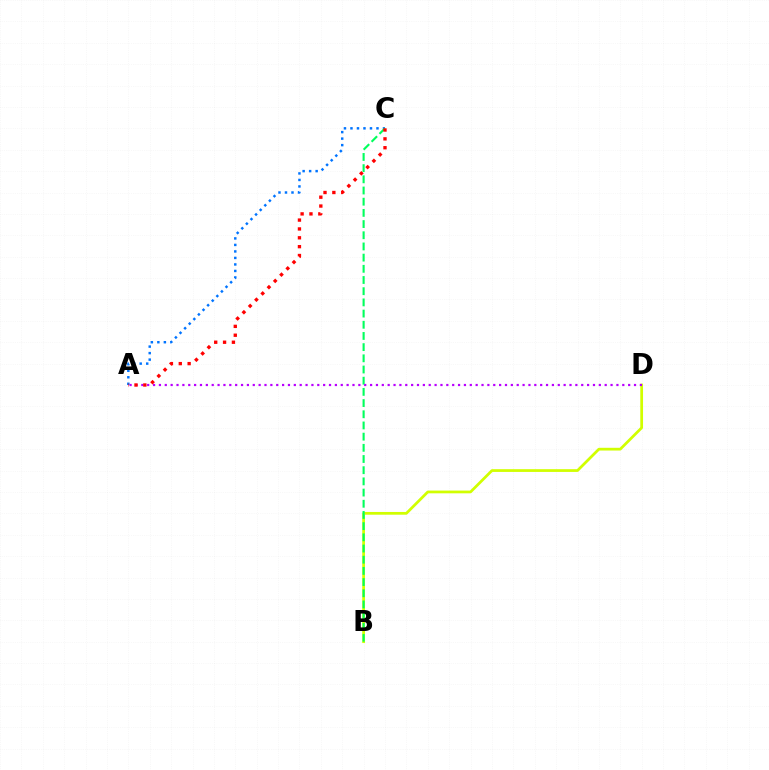{('A', 'C'): [{'color': '#0074ff', 'line_style': 'dotted', 'thickness': 1.77}, {'color': '#ff0000', 'line_style': 'dotted', 'thickness': 2.41}], ('B', 'D'): [{'color': '#d1ff00', 'line_style': 'solid', 'thickness': 1.98}], ('B', 'C'): [{'color': '#00ff5c', 'line_style': 'dashed', 'thickness': 1.52}], ('A', 'D'): [{'color': '#b900ff', 'line_style': 'dotted', 'thickness': 1.59}]}